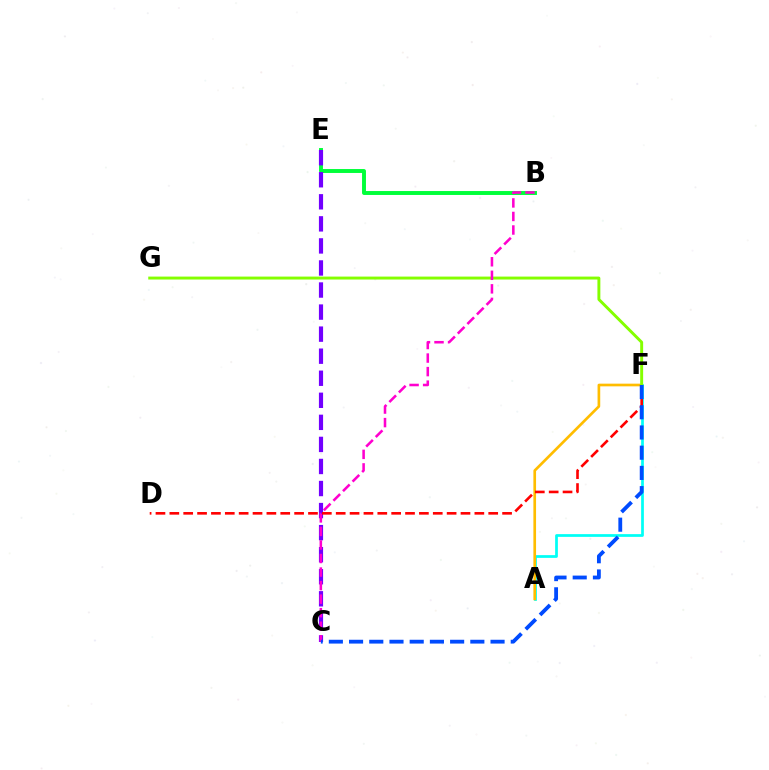{('A', 'F'): [{'color': '#00fff6', 'line_style': 'solid', 'thickness': 1.97}, {'color': '#ffbd00', 'line_style': 'solid', 'thickness': 1.93}], ('B', 'E'): [{'color': '#00ff39', 'line_style': 'solid', 'thickness': 2.83}], ('F', 'G'): [{'color': '#84ff00', 'line_style': 'solid', 'thickness': 2.11}], ('C', 'E'): [{'color': '#7200ff', 'line_style': 'dashed', 'thickness': 3.0}], ('B', 'C'): [{'color': '#ff00cf', 'line_style': 'dashed', 'thickness': 1.84}], ('D', 'F'): [{'color': '#ff0000', 'line_style': 'dashed', 'thickness': 1.88}], ('C', 'F'): [{'color': '#004bff', 'line_style': 'dashed', 'thickness': 2.75}]}